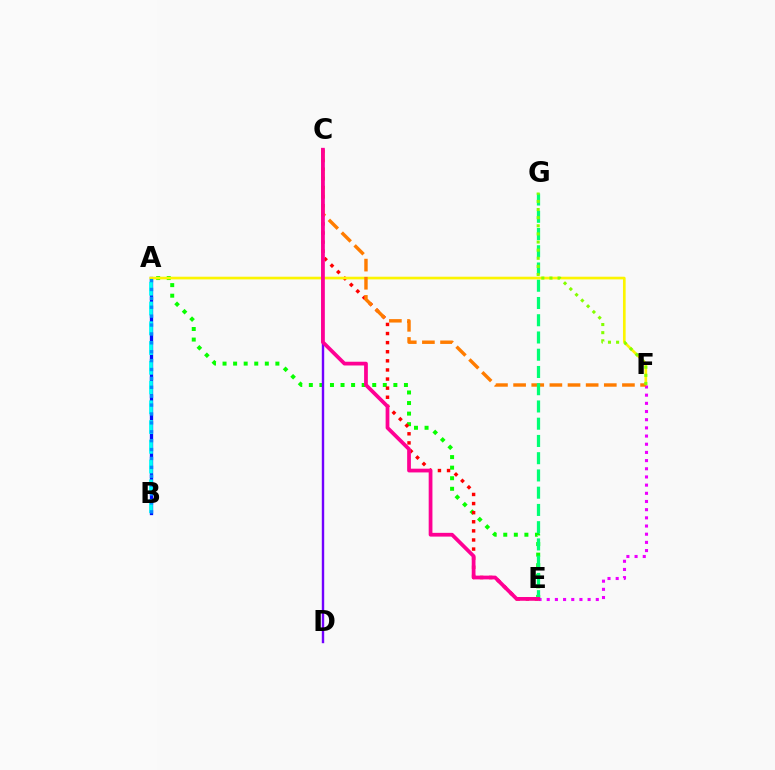{('A', 'B'): [{'color': '#0010ff', 'line_style': 'solid', 'thickness': 2.37}, {'color': '#00fff6', 'line_style': 'dashed', 'thickness': 2.68}, {'color': '#008cff', 'line_style': 'dotted', 'thickness': 2.42}], ('A', 'E'): [{'color': '#08ff00', 'line_style': 'dotted', 'thickness': 2.87}], ('C', 'E'): [{'color': '#ff0000', 'line_style': 'dotted', 'thickness': 2.47}, {'color': '#ff0094', 'line_style': 'solid', 'thickness': 2.7}], ('A', 'F'): [{'color': '#fcf500', 'line_style': 'solid', 'thickness': 1.92}], ('C', 'D'): [{'color': '#7200ff', 'line_style': 'solid', 'thickness': 1.73}], ('E', 'F'): [{'color': '#ee00ff', 'line_style': 'dotted', 'thickness': 2.22}], ('C', 'F'): [{'color': '#ff7c00', 'line_style': 'dashed', 'thickness': 2.46}], ('E', 'G'): [{'color': '#00ff74', 'line_style': 'dashed', 'thickness': 2.34}], ('F', 'G'): [{'color': '#84ff00', 'line_style': 'dotted', 'thickness': 2.21}]}